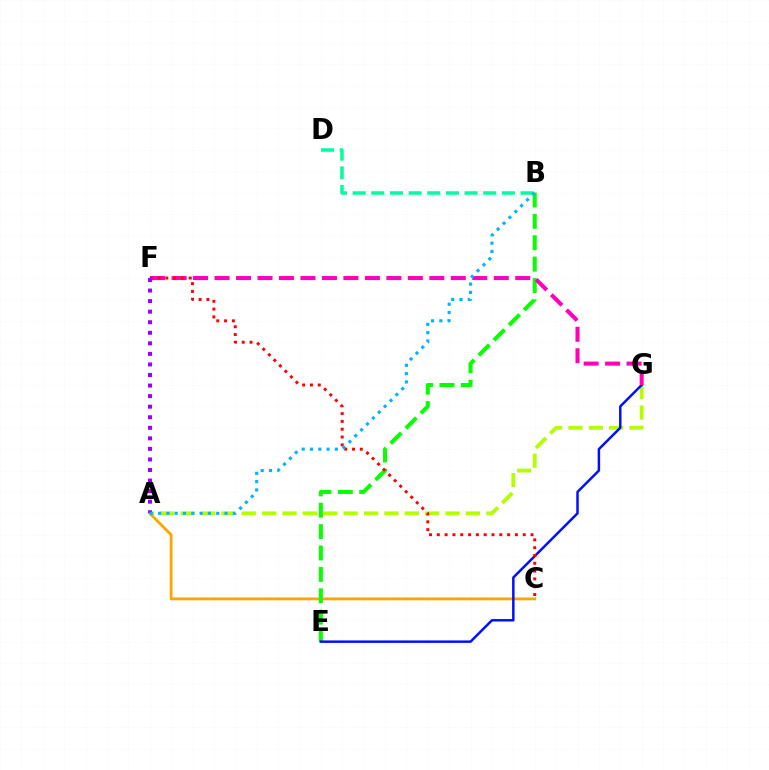{('A', 'G'): [{'color': '#b3ff00', 'line_style': 'dashed', 'thickness': 2.77}], ('A', 'C'): [{'color': '#ffa500', 'line_style': 'solid', 'thickness': 2.05}], ('B', 'E'): [{'color': '#08ff00', 'line_style': 'dashed', 'thickness': 2.9}], ('E', 'G'): [{'color': '#0010ff', 'line_style': 'solid', 'thickness': 1.79}], ('B', 'D'): [{'color': '#00ff9d', 'line_style': 'dashed', 'thickness': 2.53}], ('F', 'G'): [{'color': '#ff00bd', 'line_style': 'dashed', 'thickness': 2.92}], ('C', 'F'): [{'color': '#ff0000', 'line_style': 'dotted', 'thickness': 2.12}], ('A', 'F'): [{'color': '#9b00ff', 'line_style': 'dotted', 'thickness': 2.87}], ('A', 'B'): [{'color': '#00b5ff', 'line_style': 'dotted', 'thickness': 2.26}]}